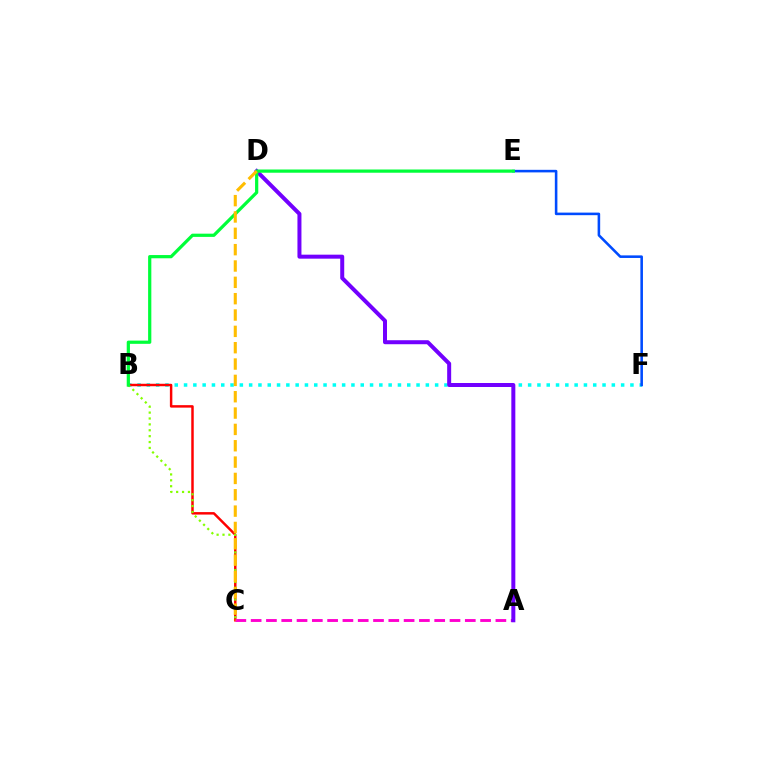{('B', 'F'): [{'color': '#00fff6', 'line_style': 'dotted', 'thickness': 2.53}], ('B', 'C'): [{'color': '#ff0000', 'line_style': 'solid', 'thickness': 1.78}, {'color': '#84ff00', 'line_style': 'dotted', 'thickness': 1.6}], ('A', 'C'): [{'color': '#ff00cf', 'line_style': 'dashed', 'thickness': 2.08}], ('E', 'F'): [{'color': '#004bff', 'line_style': 'solid', 'thickness': 1.85}], ('A', 'D'): [{'color': '#7200ff', 'line_style': 'solid', 'thickness': 2.88}], ('B', 'E'): [{'color': '#00ff39', 'line_style': 'solid', 'thickness': 2.32}], ('C', 'D'): [{'color': '#ffbd00', 'line_style': 'dashed', 'thickness': 2.22}]}